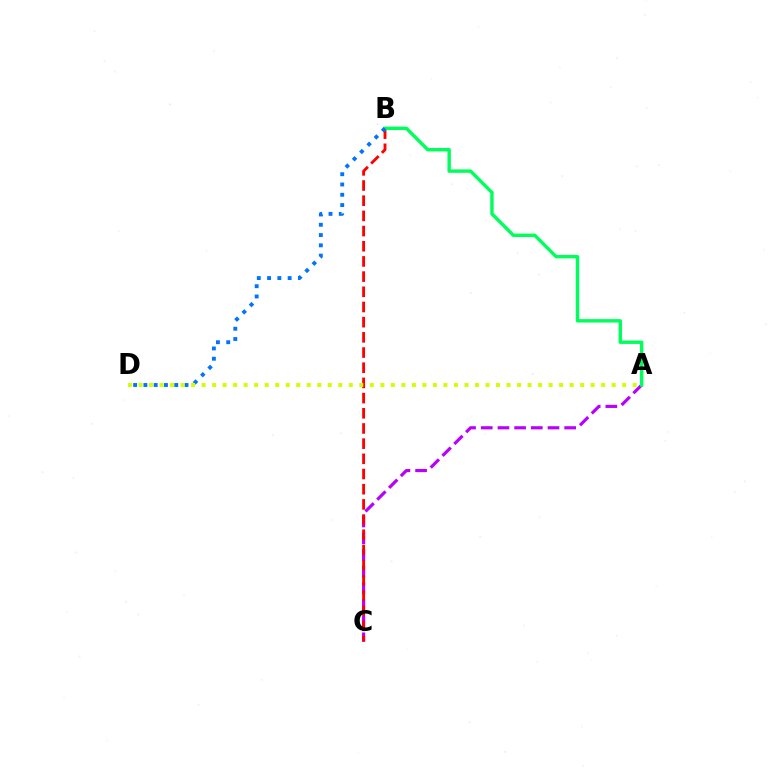{('A', 'C'): [{'color': '#b900ff', 'line_style': 'dashed', 'thickness': 2.27}], ('B', 'C'): [{'color': '#ff0000', 'line_style': 'dashed', 'thickness': 2.06}], ('A', 'B'): [{'color': '#00ff5c', 'line_style': 'solid', 'thickness': 2.46}], ('B', 'D'): [{'color': '#0074ff', 'line_style': 'dotted', 'thickness': 2.79}], ('A', 'D'): [{'color': '#d1ff00', 'line_style': 'dotted', 'thickness': 2.86}]}